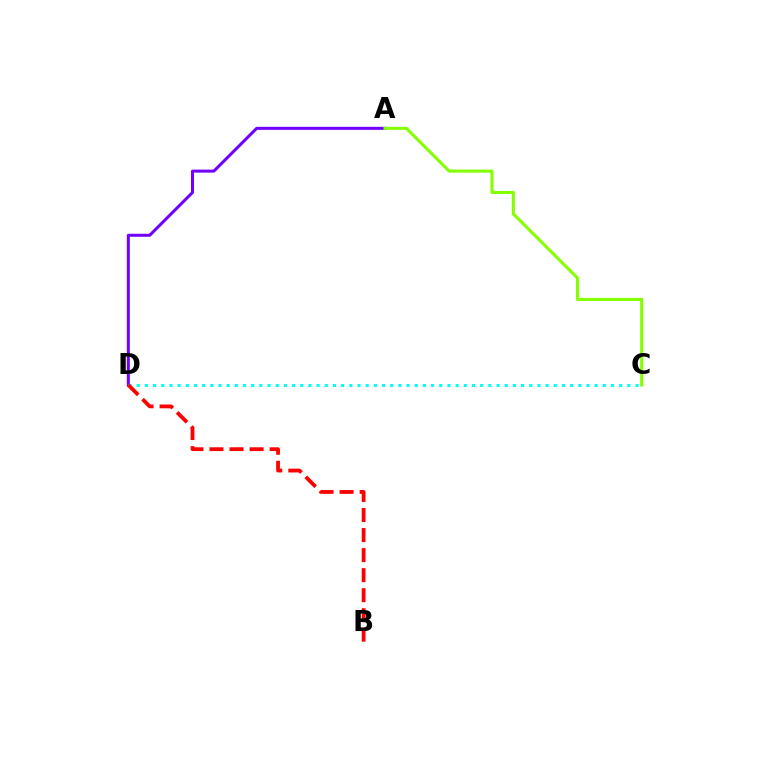{('A', 'D'): [{'color': '#7200ff', 'line_style': 'solid', 'thickness': 2.17}], ('A', 'C'): [{'color': '#84ff00', 'line_style': 'solid', 'thickness': 2.21}], ('C', 'D'): [{'color': '#00fff6', 'line_style': 'dotted', 'thickness': 2.22}], ('B', 'D'): [{'color': '#ff0000', 'line_style': 'dashed', 'thickness': 2.72}]}